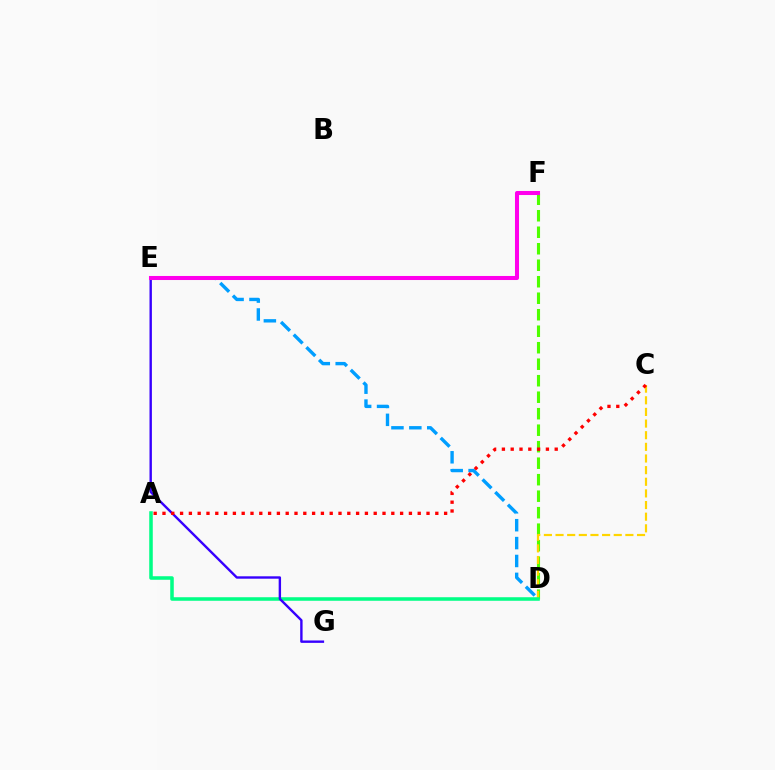{('D', 'F'): [{'color': '#4fff00', 'line_style': 'dashed', 'thickness': 2.24}], ('C', 'D'): [{'color': '#ffd500', 'line_style': 'dashed', 'thickness': 1.58}], ('A', 'D'): [{'color': '#00ff86', 'line_style': 'solid', 'thickness': 2.55}], ('E', 'G'): [{'color': '#3700ff', 'line_style': 'solid', 'thickness': 1.72}], ('D', 'E'): [{'color': '#009eff', 'line_style': 'dashed', 'thickness': 2.43}], ('E', 'F'): [{'color': '#ff00ed', 'line_style': 'solid', 'thickness': 2.92}], ('A', 'C'): [{'color': '#ff0000', 'line_style': 'dotted', 'thickness': 2.39}]}